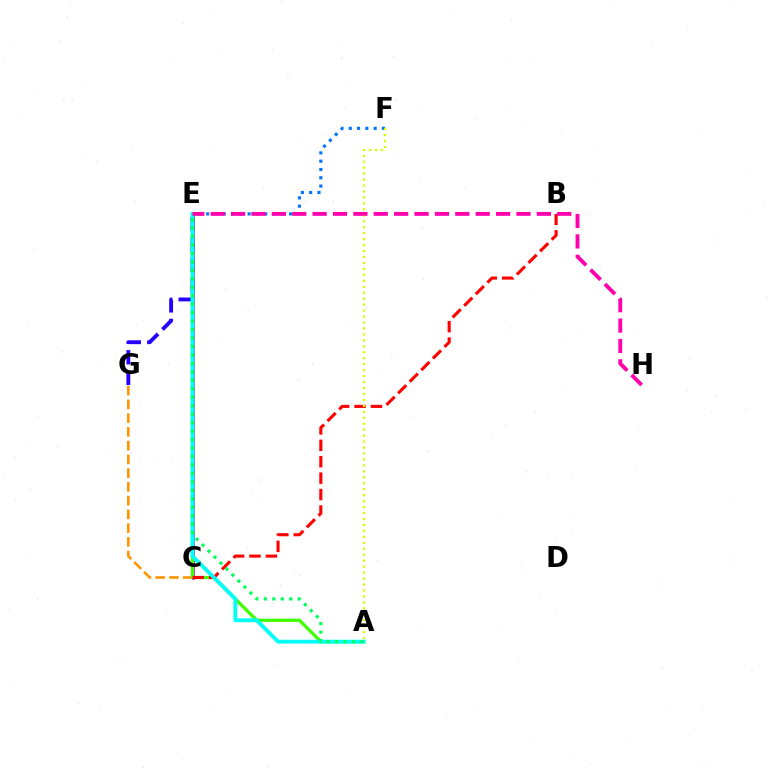{('C', 'G'): [{'color': '#ff9400', 'line_style': 'dashed', 'thickness': 1.87}], ('C', 'E'): [{'color': '#b900ff', 'line_style': 'solid', 'thickness': 1.84}], ('E', 'G'): [{'color': '#2500ff', 'line_style': 'dashed', 'thickness': 2.79}], ('E', 'F'): [{'color': '#0074ff', 'line_style': 'dotted', 'thickness': 2.25}], ('A', 'E'): [{'color': '#3dff00', 'line_style': 'solid', 'thickness': 2.34}, {'color': '#00fff6', 'line_style': 'solid', 'thickness': 2.75}, {'color': '#00ff5c', 'line_style': 'dotted', 'thickness': 2.3}], ('B', 'C'): [{'color': '#ff0000', 'line_style': 'dashed', 'thickness': 2.23}], ('A', 'F'): [{'color': '#d1ff00', 'line_style': 'dotted', 'thickness': 1.62}], ('E', 'H'): [{'color': '#ff00ac', 'line_style': 'dashed', 'thickness': 2.77}]}